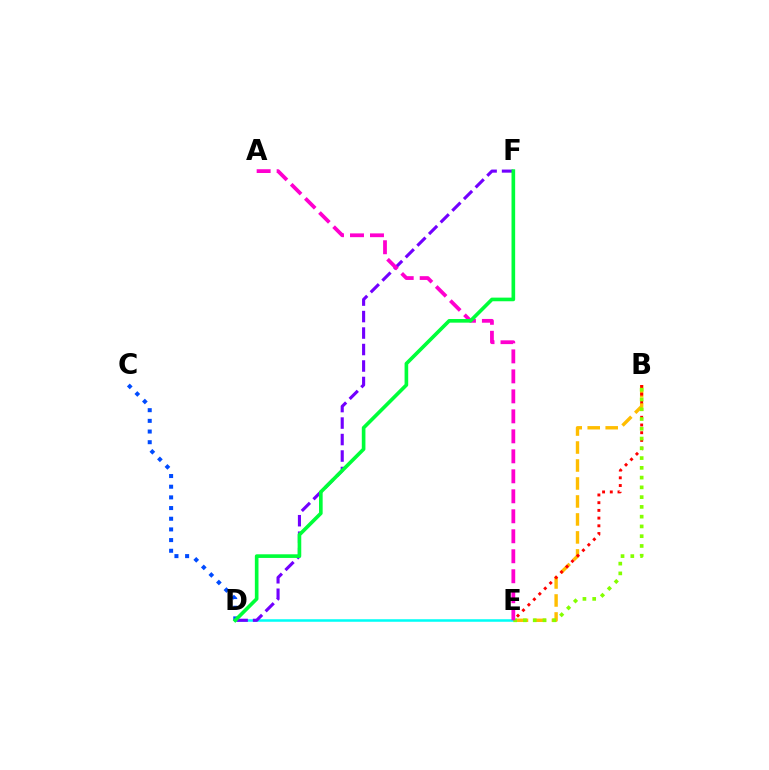{('D', 'E'): [{'color': '#00fff6', 'line_style': 'solid', 'thickness': 1.82}], ('B', 'E'): [{'color': '#ffbd00', 'line_style': 'dashed', 'thickness': 2.44}, {'color': '#ff0000', 'line_style': 'dotted', 'thickness': 2.09}, {'color': '#84ff00', 'line_style': 'dotted', 'thickness': 2.65}], ('C', 'D'): [{'color': '#004bff', 'line_style': 'dotted', 'thickness': 2.9}], ('D', 'F'): [{'color': '#7200ff', 'line_style': 'dashed', 'thickness': 2.24}, {'color': '#00ff39', 'line_style': 'solid', 'thickness': 2.62}], ('A', 'E'): [{'color': '#ff00cf', 'line_style': 'dashed', 'thickness': 2.72}]}